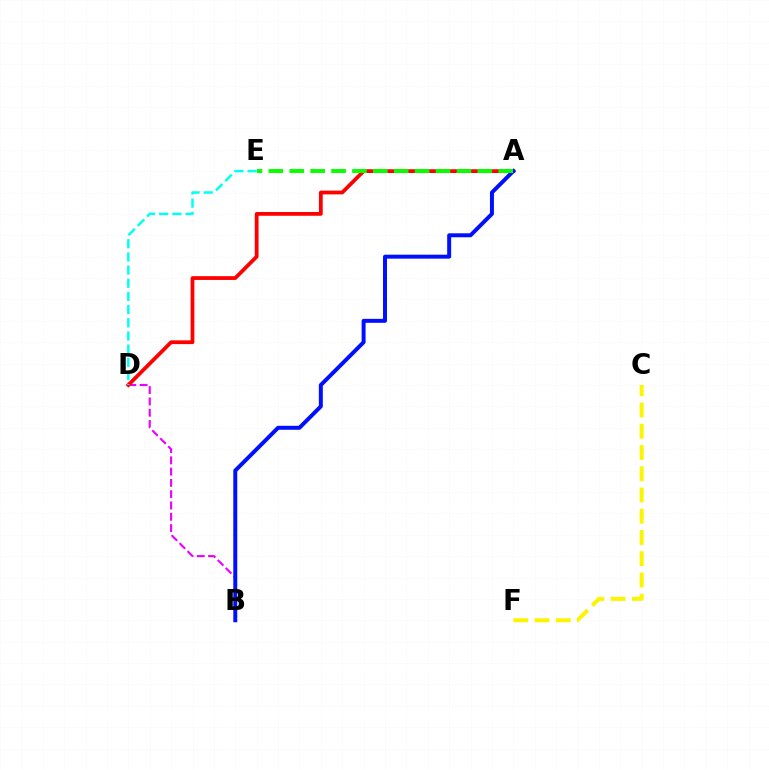{('C', 'F'): [{'color': '#fcf500', 'line_style': 'dashed', 'thickness': 2.89}], ('B', 'D'): [{'color': '#ee00ff', 'line_style': 'dashed', 'thickness': 1.53}], ('A', 'D'): [{'color': '#ff0000', 'line_style': 'solid', 'thickness': 2.72}], ('D', 'E'): [{'color': '#00fff6', 'line_style': 'dashed', 'thickness': 1.79}], ('A', 'B'): [{'color': '#0010ff', 'line_style': 'solid', 'thickness': 2.86}], ('A', 'E'): [{'color': '#08ff00', 'line_style': 'dashed', 'thickness': 2.84}]}